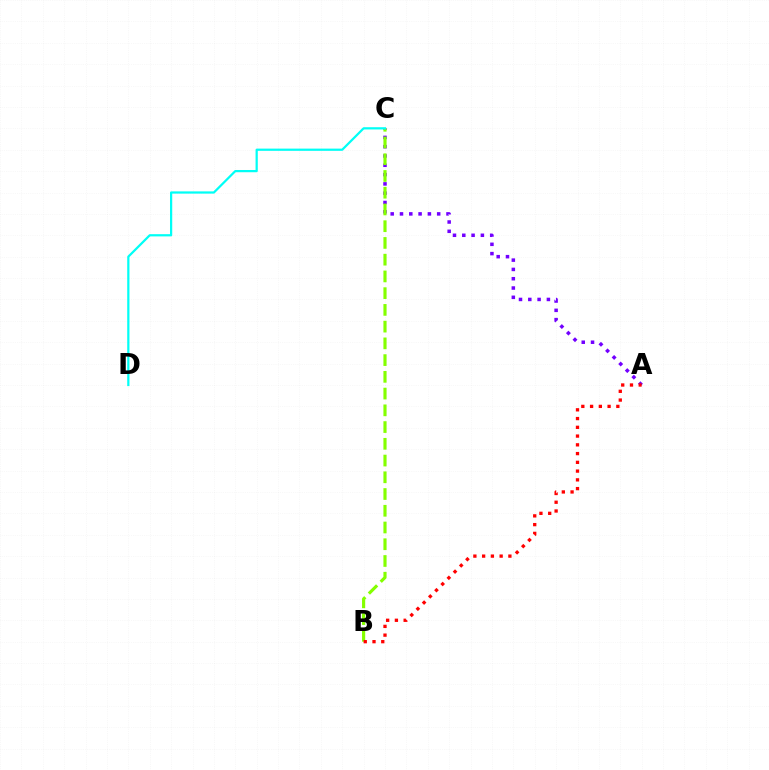{('A', 'C'): [{'color': '#7200ff', 'line_style': 'dotted', 'thickness': 2.53}], ('B', 'C'): [{'color': '#84ff00', 'line_style': 'dashed', 'thickness': 2.27}], ('A', 'B'): [{'color': '#ff0000', 'line_style': 'dotted', 'thickness': 2.38}], ('C', 'D'): [{'color': '#00fff6', 'line_style': 'solid', 'thickness': 1.6}]}